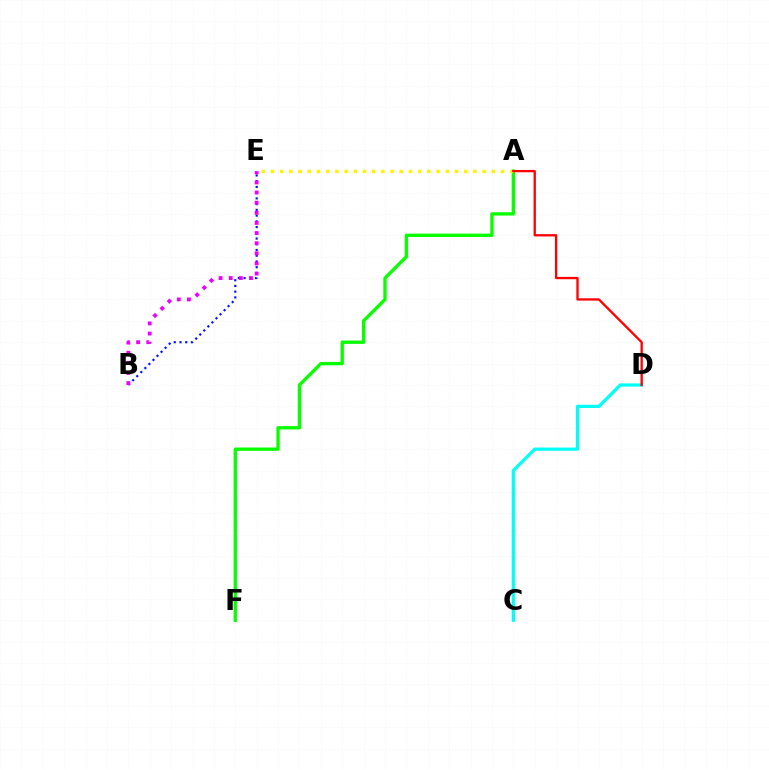{('B', 'E'): [{'color': '#0010ff', 'line_style': 'dotted', 'thickness': 1.56}, {'color': '#ee00ff', 'line_style': 'dotted', 'thickness': 2.75}], ('A', 'F'): [{'color': '#08ff00', 'line_style': 'solid', 'thickness': 2.4}], ('A', 'E'): [{'color': '#fcf500', 'line_style': 'dotted', 'thickness': 2.5}], ('C', 'D'): [{'color': '#00fff6', 'line_style': 'solid', 'thickness': 2.32}], ('A', 'D'): [{'color': '#ff0000', 'line_style': 'solid', 'thickness': 1.66}]}